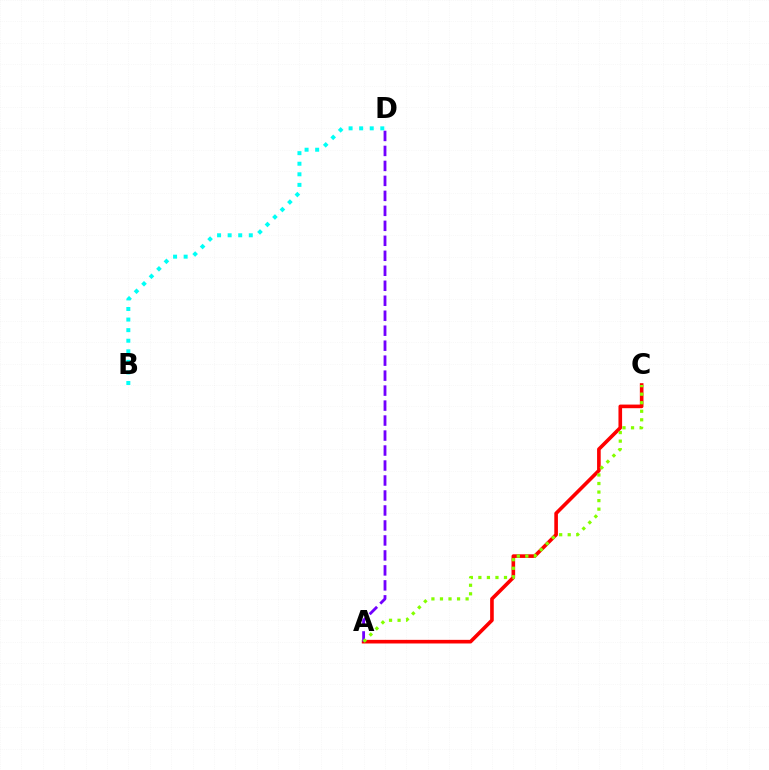{('A', 'C'): [{'color': '#ff0000', 'line_style': 'solid', 'thickness': 2.61}, {'color': '#84ff00', 'line_style': 'dotted', 'thickness': 2.32}], ('B', 'D'): [{'color': '#00fff6', 'line_style': 'dotted', 'thickness': 2.87}], ('A', 'D'): [{'color': '#7200ff', 'line_style': 'dashed', 'thickness': 2.04}]}